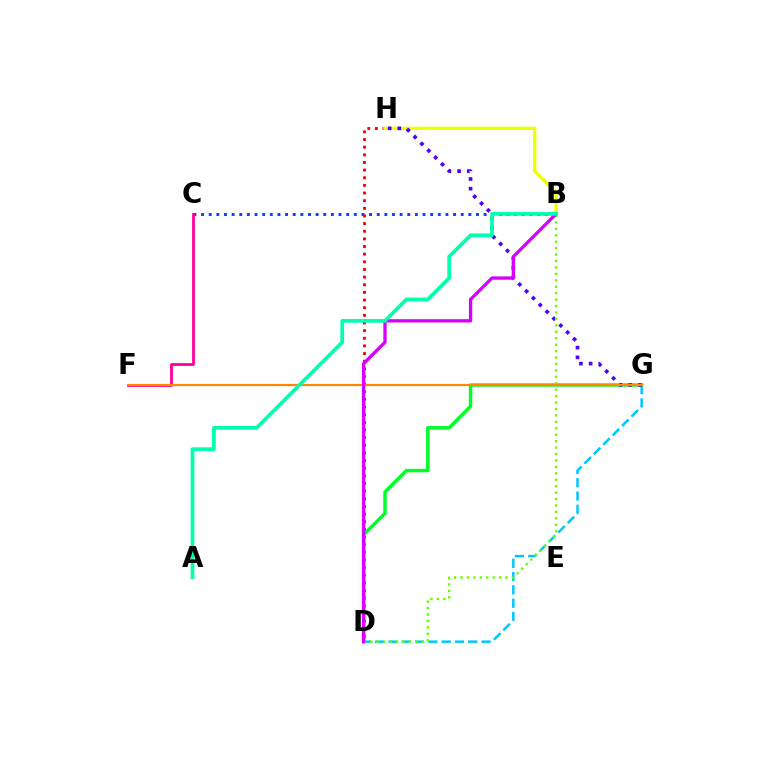{('B', 'C'): [{'color': '#003fff', 'line_style': 'dotted', 'thickness': 2.07}], ('D', 'G'): [{'color': '#00c7ff', 'line_style': 'dashed', 'thickness': 1.81}, {'color': '#00ff27', 'line_style': 'solid', 'thickness': 2.48}], ('D', 'H'): [{'color': '#ff0000', 'line_style': 'dotted', 'thickness': 2.08}], ('B', 'H'): [{'color': '#eeff00', 'line_style': 'solid', 'thickness': 2.38}], ('G', 'H'): [{'color': '#4f00ff', 'line_style': 'dotted', 'thickness': 2.63}], ('C', 'F'): [{'color': '#ff00a0', 'line_style': 'solid', 'thickness': 2.03}], ('B', 'D'): [{'color': '#66ff00', 'line_style': 'dotted', 'thickness': 1.75}, {'color': '#d600ff', 'line_style': 'solid', 'thickness': 2.38}], ('F', 'G'): [{'color': '#ff8800', 'line_style': 'solid', 'thickness': 1.58}], ('A', 'B'): [{'color': '#00ffaf', 'line_style': 'solid', 'thickness': 2.67}]}